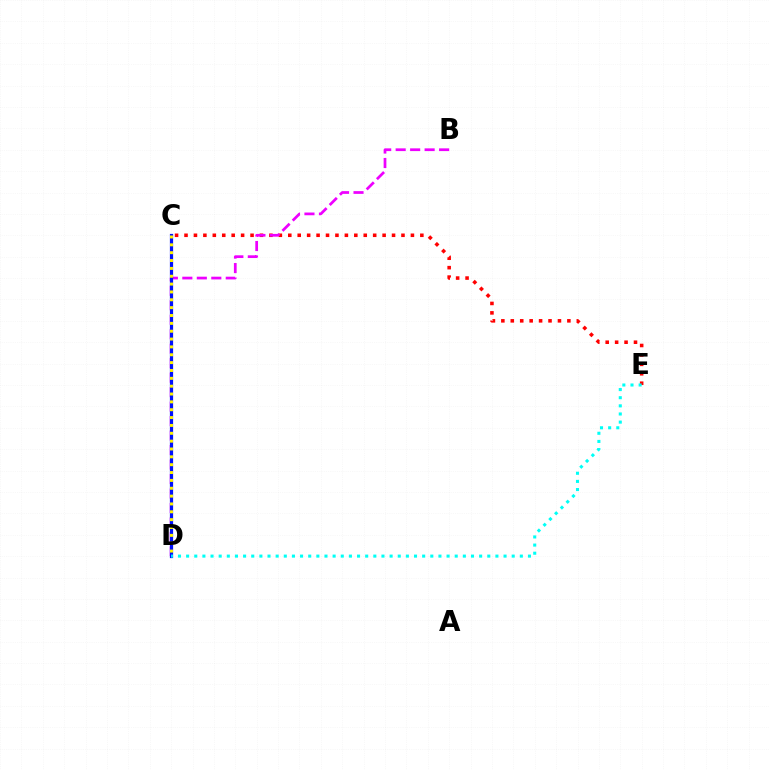{('C', 'E'): [{'color': '#ff0000', 'line_style': 'dotted', 'thickness': 2.56}], ('B', 'D'): [{'color': '#ee00ff', 'line_style': 'dashed', 'thickness': 1.97}], ('C', 'D'): [{'color': '#08ff00', 'line_style': 'solid', 'thickness': 1.93}, {'color': '#0010ff', 'line_style': 'solid', 'thickness': 2.32}, {'color': '#fcf500', 'line_style': 'dotted', 'thickness': 2.13}], ('D', 'E'): [{'color': '#00fff6', 'line_style': 'dotted', 'thickness': 2.21}]}